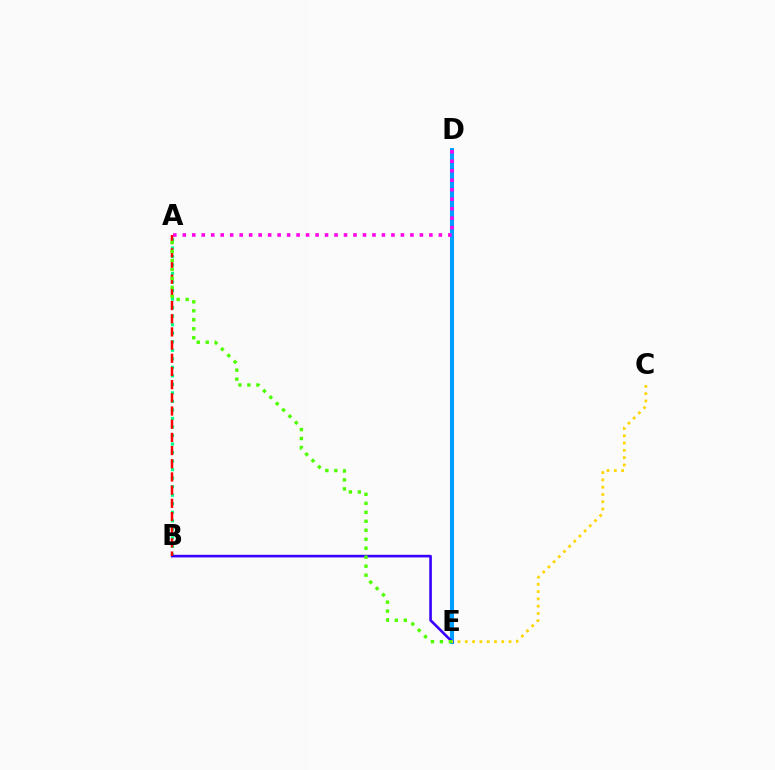{('A', 'B'): [{'color': '#00ff86', 'line_style': 'dotted', 'thickness': 2.32}, {'color': '#ff0000', 'line_style': 'dashed', 'thickness': 1.79}], ('D', 'E'): [{'color': '#009eff', 'line_style': 'solid', 'thickness': 2.94}], ('B', 'E'): [{'color': '#3700ff', 'line_style': 'solid', 'thickness': 1.89}], ('C', 'E'): [{'color': '#ffd500', 'line_style': 'dotted', 'thickness': 1.98}], ('A', 'D'): [{'color': '#ff00ed', 'line_style': 'dotted', 'thickness': 2.58}], ('A', 'E'): [{'color': '#4fff00', 'line_style': 'dotted', 'thickness': 2.44}]}